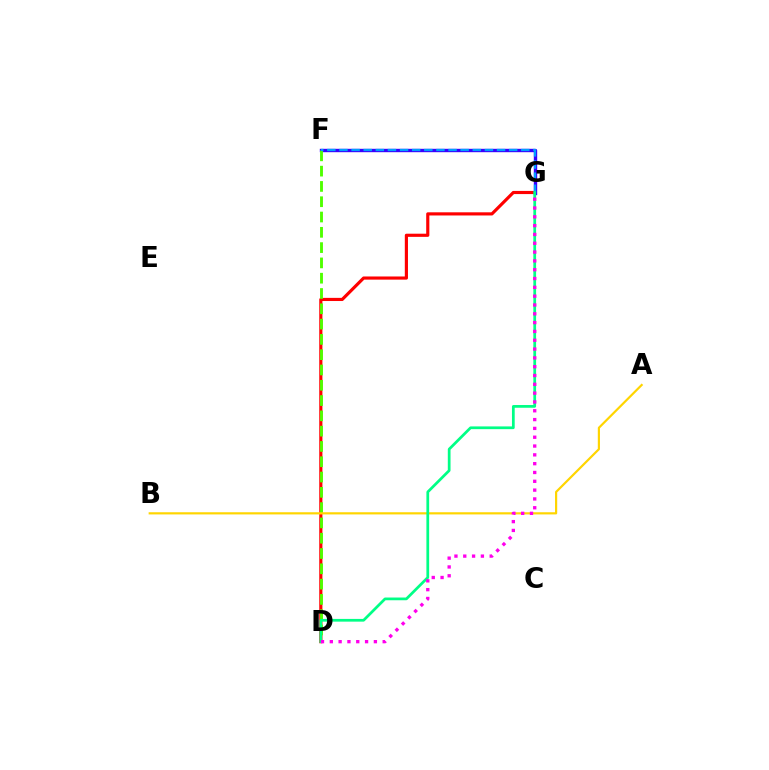{('D', 'G'): [{'color': '#ff0000', 'line_style': 'solid', 'thickness': 2.27}, {'color': '#00ff86', 'line_style': 'solid', 'thickness': 1.97}, {'color': '#ff00ed', 'line_style': 'dotted', 'thickness': 2.4}], ('F', 'G'): [{'color': '#3700ff', 'line_style': 'solid', 'thickness': 2.44}, {'color': '#009eff', 'line_style': 'dashed', 'thickness': 1.65}], ('D', 'F'): [{'color': '#4fff00', 'line_style': 'dashed', 'thickness': 2.08}], ('A', 'B'): [{'color': '#ffd500', 'line_style': 'solid', 'thickness': 1.57}]}